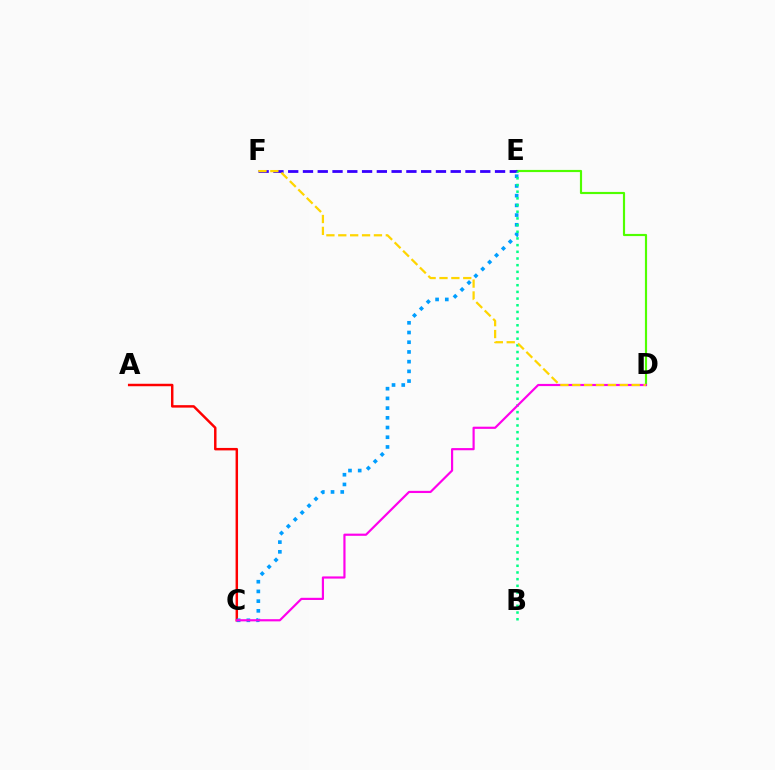{('A', 'C'): [{'color': '#ff0000', 'line_style': 'solid', 'thickness': 1.77}], ('D', 'E'): [{'color': '#4fff00', 'line_style': 'solid', 'thickness': 1.56}], ('C', 'E'): [{'color': '#009eff', 'line_style': 'dotted', 'thickness': 2.64}], ('E', 'F'): [{'color': '#3700ff', 'line_style': 'dashed', 'thickness': 2.01}], ('B', 'E'): [{'color': '#00ff86', 'line_style': 'dotted', 'thickness': 1.82}], ('C', 'D'): [{'color': '#ff00ed', 'line_style': 'solid', 'thickness': 1.57}], ('D', 'F'): [{'color': '#ffd500', 'line_style': 'dashed', 'thickness': 1.61}]}